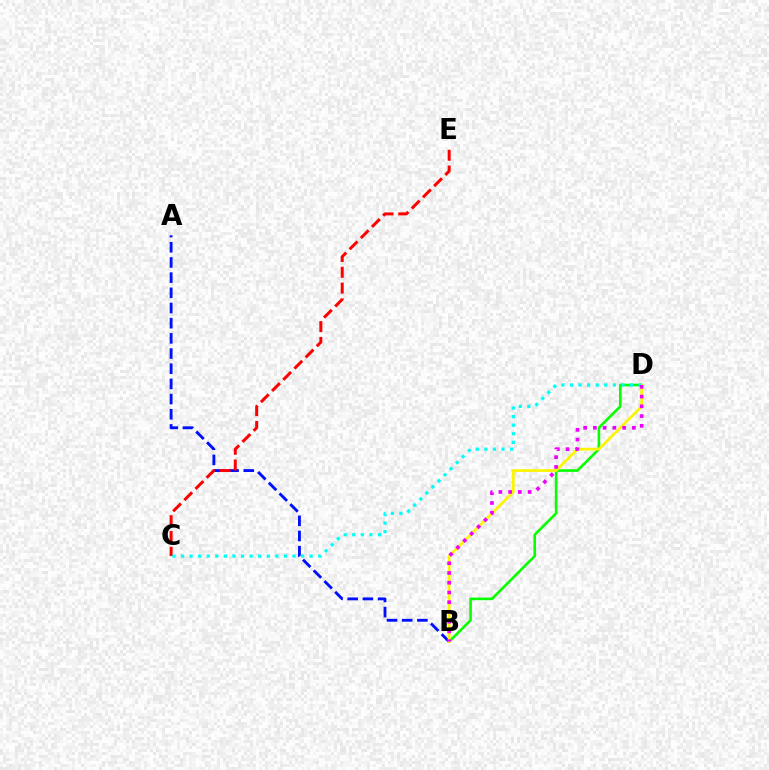{('A', 'B'): [{'color': '#0010ff', 'line_style': 'dashed', 'thickness': 2.06}], ('B', 'D'): [{'color': '#08ff00', 'line_style': 'solid', 'thickness': 1.89}, {'color': '#fcf500', 'line_style': 'solid', 'thickness': 1.95}, {'color': '#ee00ff', 'line_style': 'dotted', 'thickness': 2.65}], ('C', 'E'): [{'color': '#ff0000', 'line_style': 'dashed', 'thickness': 2.15}], ('C', 'D'): [{'color': '#00fff6', 'line_style': 'dotted', 'thickness': 2.33}]}